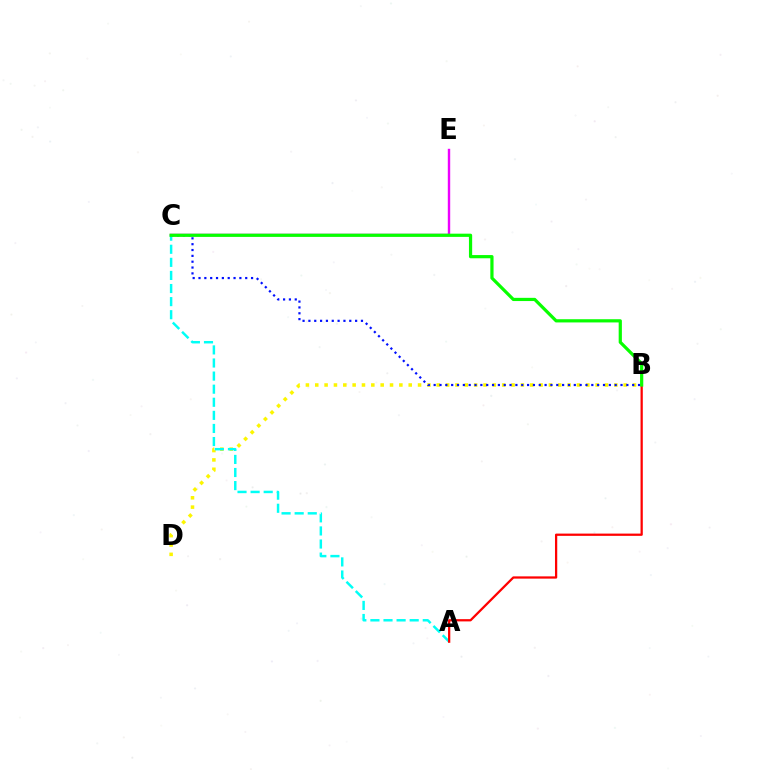{('C', 'E'): [{'color': '#ee00ff', 'line_style': 'solid', 'thickness': 1.73}], ('B', 'D'): [{'color': '#fcf500', 'line_style': 'dotted', 'thickness': 2.54}], ('B', 'C'): [{'color': '#0010ff', 'line_style': 'dotted', 'thickness': 1.59}, {'color': '#08ff00', 'line_style': 'solid', 'thickness': 2.31}], ('A', 'C'): [{'color': '#00fff6', 'line_style': 'dashed', 'thickness': 1.78}], ('A', 'B'): [{'color': '#ff0000', 'line_style': 'solid', 'thickness': 1.63}]}